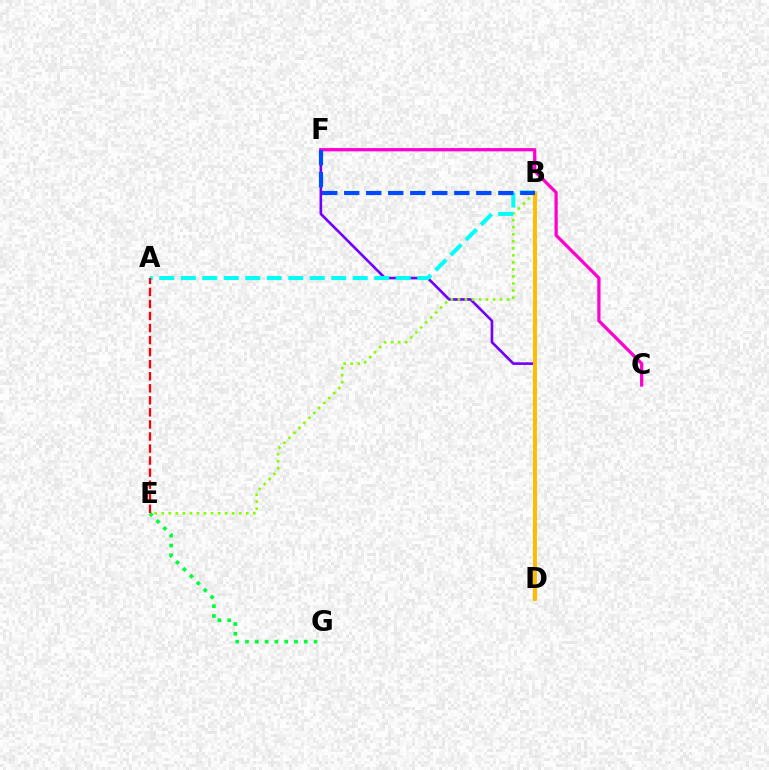{('E', 'G'): [{'color': '#00ff39', 'line_style': 'dotted', 'thickness': 2.66}], ('D', 'F'): [{'color': '#7200ff', 'line_style': 'solid', 'thickness': 1.9}], ('C', 'F'): [{'color': '#ff00cf', 'line_style': 'solid', 'thickness': 2.34}], ('B', 'D'): [{'color': '#ffbd00', 'line_style': 'solid', 'thickness': 2.82}], ('B', 'E'): [{'color': '#84ff00', 'line_style': 'dotted', 'thickness': 1.91}], ('A', 'B'): [{'color': '#00fff6', 'line_style': 'dashed', 'thickness': 2.92}], ('B', 'F'): [{'color': '#004bff', 'line_style': 'dashed', 'thickness': 2.99}], ('A', 'E'): [{'color': '#ff0000', 'line_style': 'dashed', 'thickness': 1.64}]}